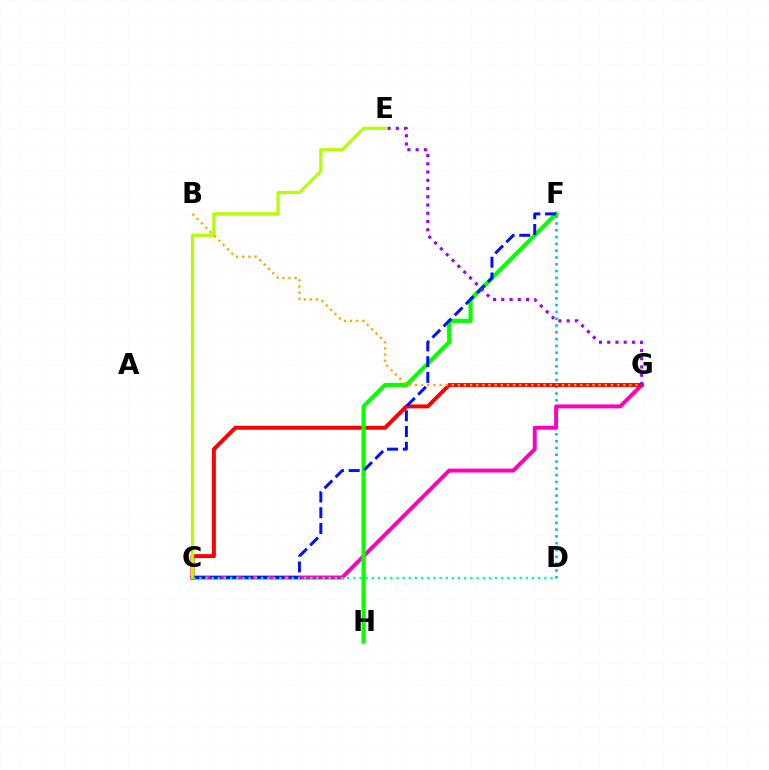{('D', 'F'): [{'color': '#00b5ff', 'line_style': 'dotted', 'thickness': 1.85}], ('C', 'G'): [{'color': '#ff00bd', 'line_style': 'solid', 'thickness': 2.84}, {'color': '#ff0000', 'line_style': 'solid', 'thickness': 2.84}], ('F', 'H'): [{'color': '#08ff00', 'line_style': 'solid', 'thickness': 2.99}], ('C', 'E'): [{'color': '#b3ff00', 'line_style': 'solid', 'thickness': 2.3}], ('C', 'F'): [{'color': '#0010ff', 'line_style': 'dashed', 'thickness': 2.14}], ('C', 'D'): [{'color': '#00ff9d', 'line_style': 'dotted', 'thickness': 1.67}], ('E', 'G'): [{'color': '#9b00ff', 'line_style': 'dotted', 'thickness': 2.24}], ('B', 'G'): [{'color': '#ffa500', 'line_style': 'dotted', 'thickness': 1.66}]}